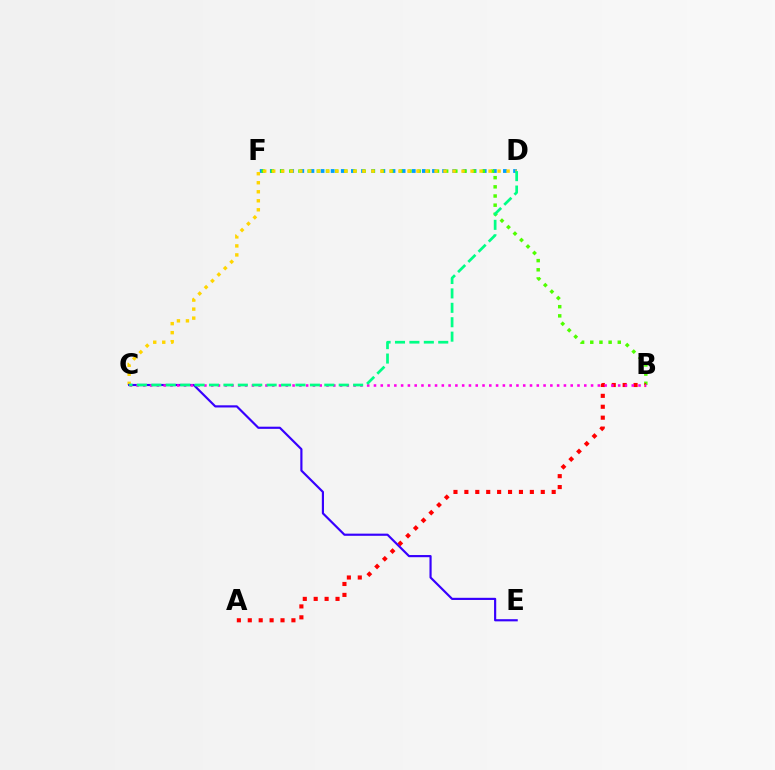{('D', 'F'): [{'color': '#009eff', 'line_style': 'dotted', 'thickness': 2.75}], ('B', 'F'): [{'color': '#4fff00', 'line_style': 'dotted', 'thickness': 2.49}], ('C', 'D'): [{'color': '#ffd500', 'line_style': 'dotted', 'thickness': 2.45}, {'color': '#00ff86', 'line_style': 'dashed', 'thickness': 1.96}], ('A', 'B'): [{'color': '#ff0000', 'line_style': 'dotted', 'thickness': 2.97}], ('C', 'E'): [{'color': '#3700ff', 'line_style': 'solid', 'thickness': 1.56}], ('B', 'C'): [{'color': '#ff00ed', 'line_style': 'dotted', 'thickness': 1.84}]}